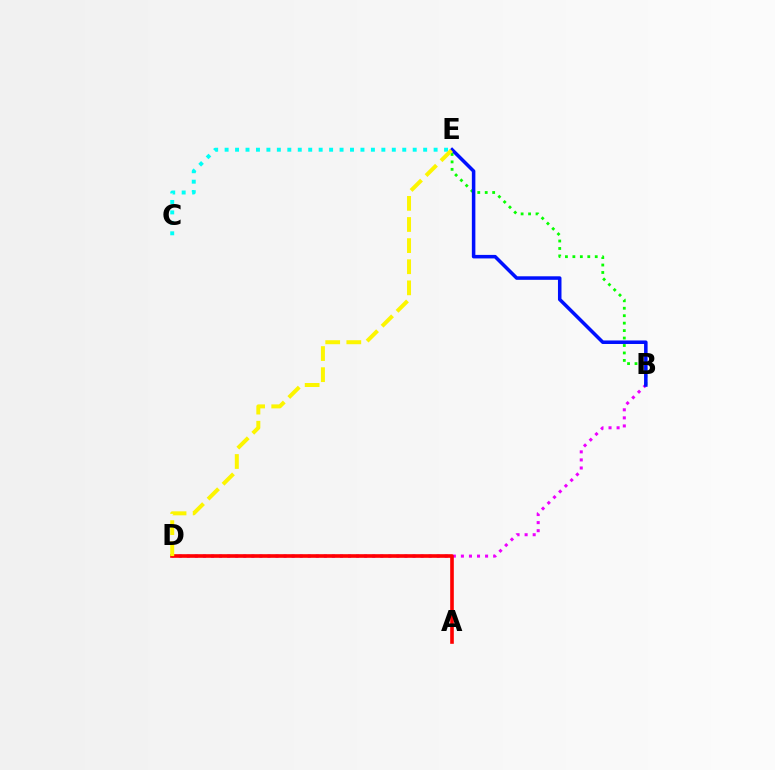{('B', 'E'): [{'color': '#08ff00', 'line_style': 'dotted', 'thickness': 2.02}, {'color': '#0010ff', 'line_style': 'solid', 'thickness': 2.54}], ('C', 'E'): [{'color': '#00fff6', 'line_style': 'dotted', 'thickness': 2.84}], ('B', 'D'): [{'color': '#ee00ff', 'line_style': 'dotted', 'thickness': 2.19}], ('A', 'D'): [{'color': '#ff0000', 'line_style': 'solid', 'thickness': 2.61}], ('D', 'E'): [{'color': '#fcf500', 'line_style': 'dashed', 'thickness': 2.87}]}